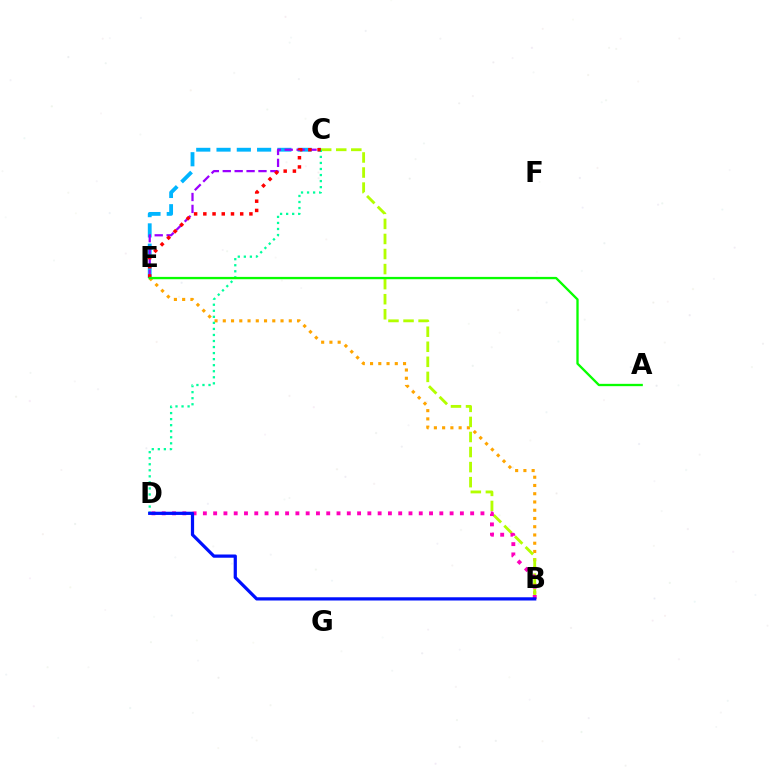{('C', 'E'): [{'color': '#00b5ff', 'line_style': 'dashed', 'thickness': 2.76}, {'color': '#9b00ff', 'line_style': 'dashed', 'thickness': 1.62}, {'color': '#ff0000', 'line_style': 'dotted', 'thickness': 2.5}], ('B', 'E'): [{'color': '#ffa500', 'line_style': 'dotted', 'thickness': 2.24}], ('B', 'C'): [{'color': '#b3ff00', 'line_style': 'dashed', 'thickness': 2.05}], ('C', 'D'): [{'color': '#00ff9d', 'line_style': 'dotted', 'thickness': 1.64}], ('B', 'D'): [{'color': '#ff00bd', 'line_style': 'dotted', 'thickness': 2.79}, {'color': '#0010ff', 'line_style': 'solid', 'thickness': 2.32}], ('A', 'E'): [{'color': '#08ff00', 'line_style': 'solid', 'thickness': 1.67}]}